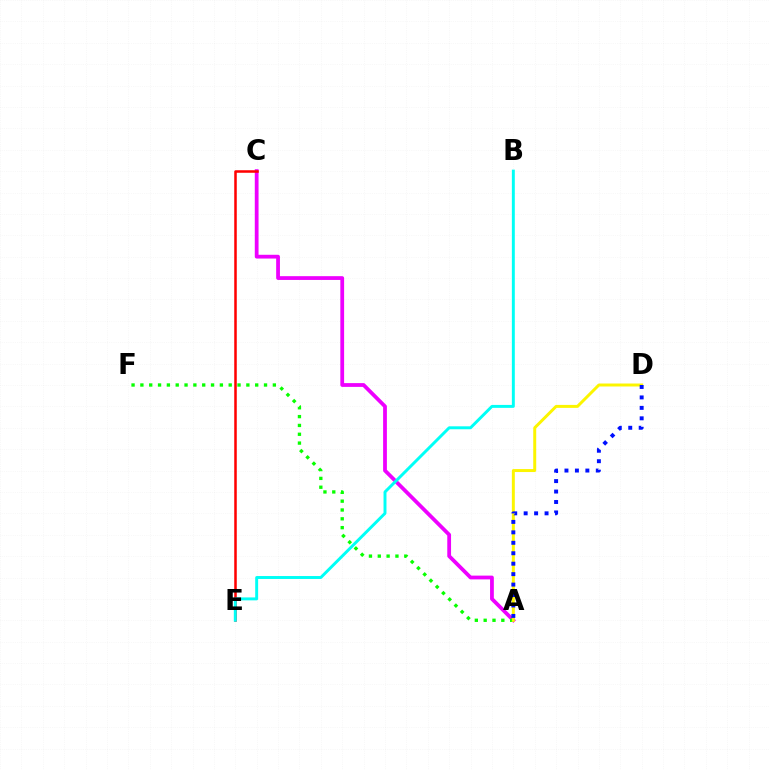{('A', 'C'): [{'color': '#ee00ff', 'line_style': 'solid', 'thickness': 2.72}], ('C', 'E'): [{'color': '#ff0000', 'line_style': 'solid', 'thickness': 1.82}], ('B', 'E'): [{'color': '#00fff6', 'line_style': 'solid', 'thickness': 2.12}], ('A', 'F'): [{'color': '#08ff00', 'line_style': 'dotted', 'thickness': 2.4}], ('A', 'D'): [{'color': '#fcf500', 'line_style': 'solid', 'thickness': 2.14}, {'color': '#0010ff', 'line_style': 'dotted', 'thickness': 2.84}]}